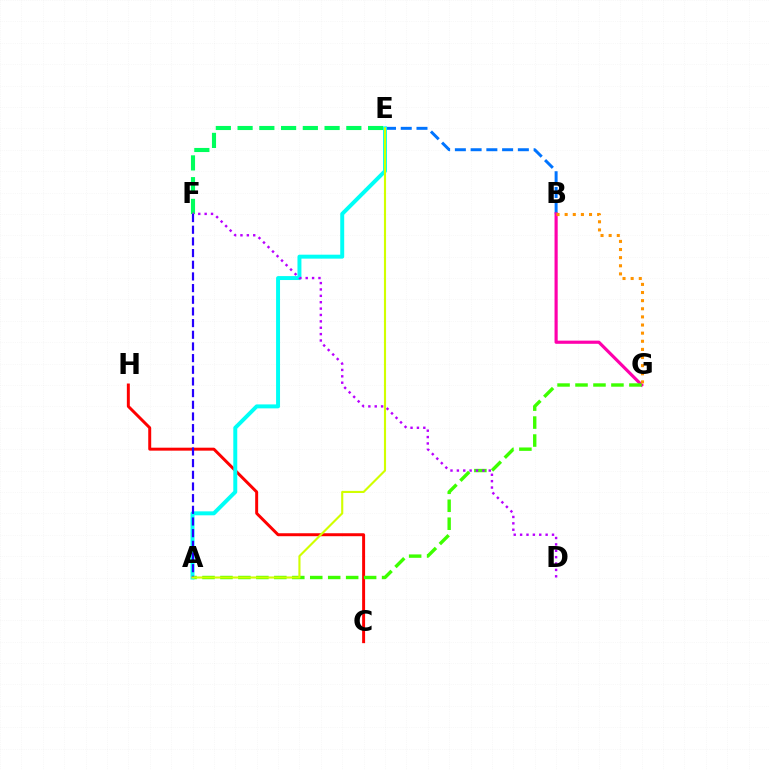{('B', 'E'): [{'color': '#0074ff', 'line_style': 'dashed', 'thickness': 2.14}], ('C', 'H'): [{'color': '#ff0000', 'line_style': 'solid', 'thickness': 2.13}], ('E', 'F'): [{'color': '#00ff5c', 'line_style': 'dashed', 'thickness': 2.95}], ('B', 'G'): [{'color': '#ff00ac', 'line_style': 'solid', 'thickness': 2.28}, {'color': '#ff9400', 'line_style': 'dotted', 'thickness': 2.21}], ('A', 'G'): [{'color': '#3dff00', 'line_style': 'dashed', 'thickness': 2.44}], ('A', 'E'): [{'color': '#00fff6', 'line_style': 'solid', 'thickness': 2.85}, {'color': '#d1ff00', 'line_style': 'solid', 'thickness': 1.53}], ('D', 'F'): [{'color': '#b900ff', 'line_style': 'dotted', 'thickness': 1.73}], ('A', 'F'): [{'color': '#2500ff', 'line_style': 'dashed', 'thickness': 1.59}]}